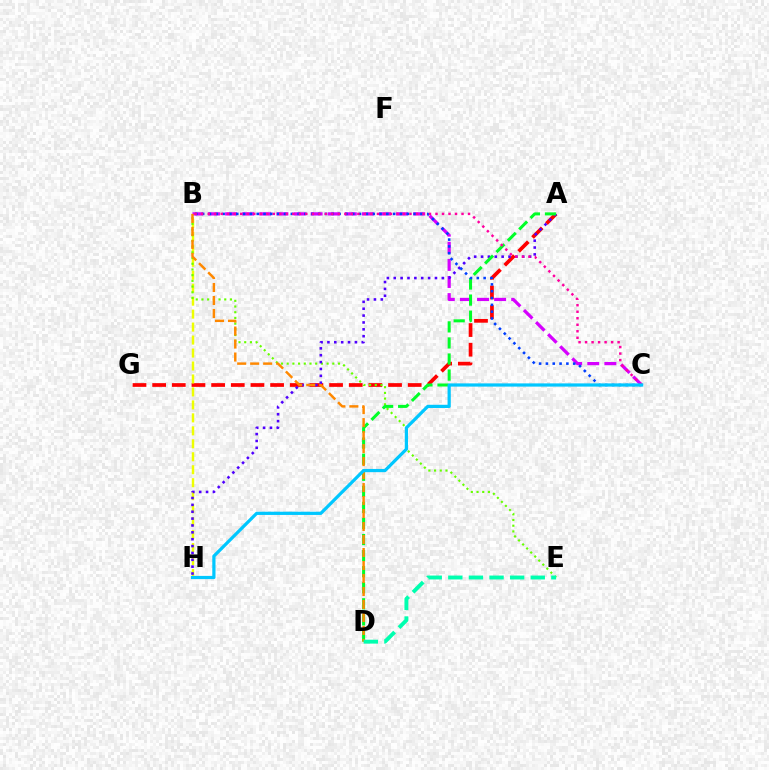{('A', 'G'): [{'color': '#ff0000', 'line_style': 'dashed', 'thickness': 2.67}], ('B', 'H'): [{'color': '#eeff00', 'line_style': 'dashed', 'thickness': 1.76}], ('B', 'E'): [{'color': '#66ff00', 'line_style': 'dotted', 'thickness': 1.55}], ('B', 'C'): [{'color': '#d600ff', 'line_style': 'dashed', 'thickness': 2.32}, {'color': '#003fff', 'line_style': 'dotted', 'thickness': 1.85}, {'color': '#ff00a0', 'line_style': 'dotted', 'thickness': 1.77}], ('A', 'H'): [{'color': '#4f00ff', 'line_style': 'dotted', 'thickness': 1.87}], ('A', 'D'): [{'color': '#00ff27', 'line_style': 'dashed', 'thickness': 2.18}], ('B', 'D'): [{'color': '#ff8800', 'line_style': 'dashed', 'thickness': 1.76}], ('C', 'H'): [{'color': '#00c7ff', 'line_style': 'solid', 'thickness': 2.32}], ('D', 'E'): [{'color': '#00ffaf', 'line_style': 'dashed', 'thickness': 2.8}]}